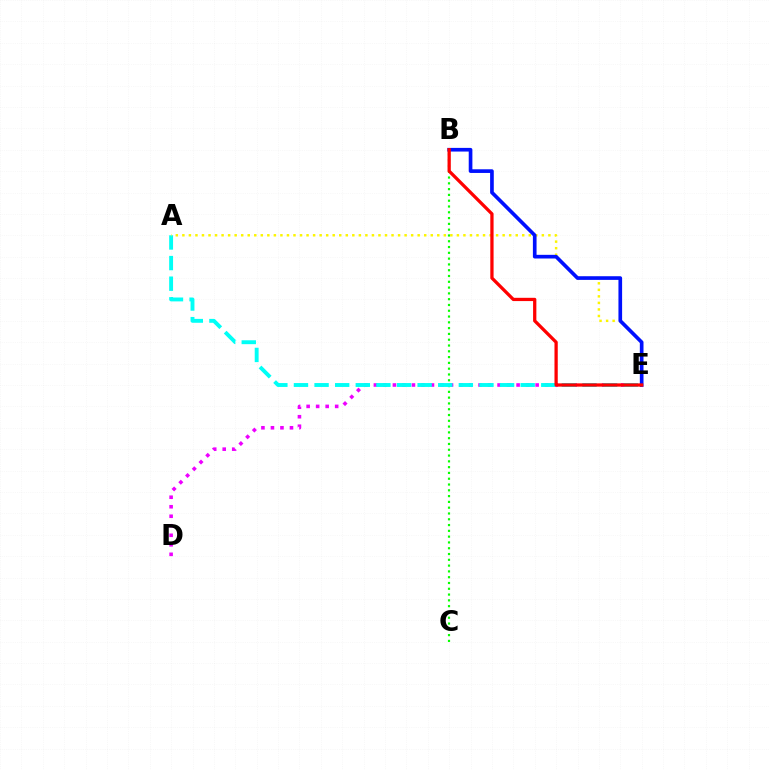{('B', 'C'): [{'color': '#08ff00', 'line_style': 'dotted', 'thickness': 1.57}], ('D', 'E'): [{'color': '#ee00ff', 'line_style': 'dotted', 'thickness': 2.58}], ('A', 'E'): [{'color': '#00fff6', 'line_style': 'dashed', 'thickness': 2.8}, {'color': '#fcf500', 'line_style': 'dotted', 'thickness': 1.78}], ('B', 'E'): [{'color': '#0010ff', 'line_style': 'solid', 'thickness': 2.64}, {'color': '#ff0000', 'line_style': 'solid', 'thickness': 2.36}]}